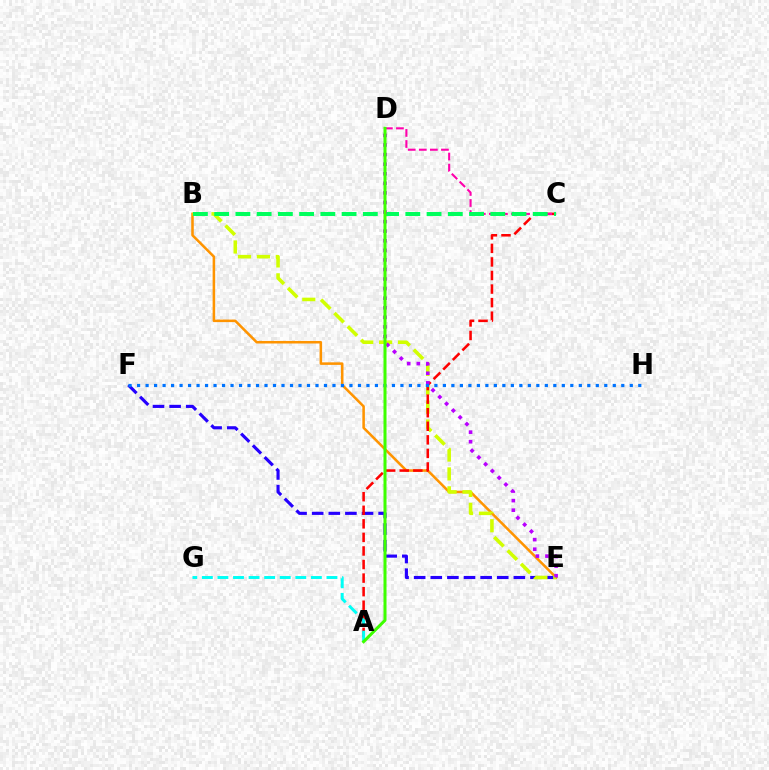{('B', 'E'): [{'color': '#ff9400', 'line_style': 'solid', 'thickness': 1.83}, {'color': '#d1ff00', 'line_style': 'dashed', 'thickness': 2.57}], ('E', 'F'): [{'color': '#2500ff', 'line_style': 'dashed', 'thickness': 2.26}], ('A', 'C'): [{'color': '#ff0000', 'line_style': 'dashed', 'thickness': 1.84}], ('C', 'D'): [{'color': '#ff00ac', 'line_style': 'dashed', 'thickness': 1.5}], ('B', 'C'): [{'color': '#00ff5c', 'line_style': 'dashed', 'thickness': 2.89}], ('D', 'E'): [{'color': '#b900ff', 'line_style': 'dotted', 'thickness': 2.6}], ('A', 'G'): [{'color': '#00fff6', 'line_style': 'dashed', 'thickness': 2.12}], ('F', 'H'): [{'color': '#0074ff', 'line_style': 'dotted', 'thickness': 2.31}], ('A', 'D'): [{'color': '#3dff00', 'line_style': 'solid', 'thickness': 2.18}]}